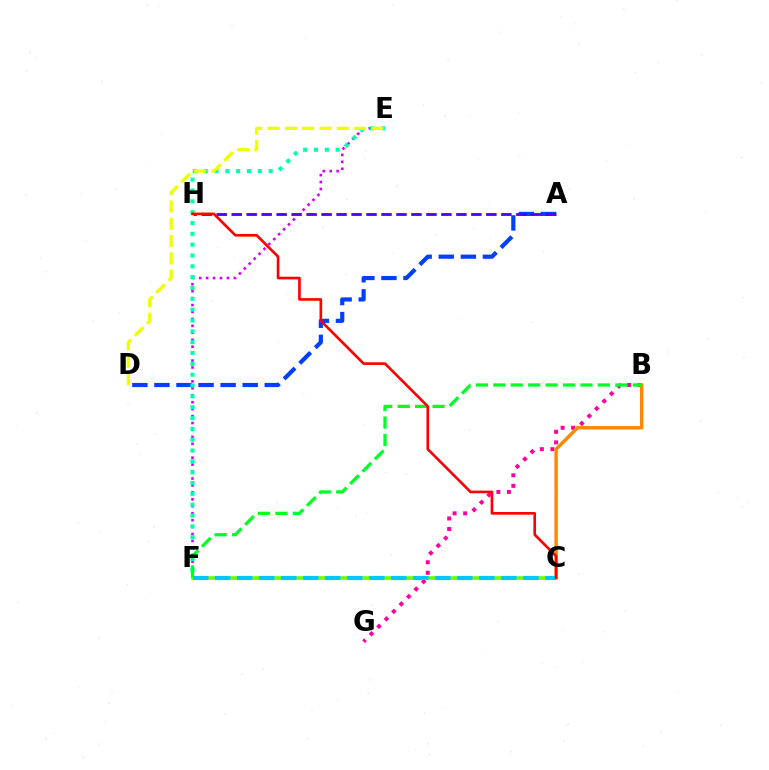{('E', 'F'): [{'color': '#d600ff', 'line_style': 'dotted', 'thickness': 1.89}, {'color': '#00ffaf', 'line_style': 'dotted', 'thickness': 2.94}], ('A', 'D'): [{'color': '#003fff', 'line_style': 'dashed', 'thickness': 3.0}], ('C', 'F'): [{'color': '#66ff00', 'line_style': 'solid', 'thickness': 2.57}, {'color': '#00c7ff', 'line_style': 'dashed', 'thickness': 2.99}], ('B', 'G'): [{'color': '#ff00a0', 'line_style': 'dotted', 'thickness': 2.86}], ('A', 'H'): [{'color': '#4f00ff', 'line_style': 'dashed', 'thickness': 2.03}], ('D', 'E'): [{'color': '#eeff00', 'line_style': 'dashed', 'thickness': 2.35}], ('B', 'C'): [{'color': '#ff8800', 'line_style': 'solid', 'thickness': 2.46}], ('B', 'F'): [{'color': '#00ff27', 'line_style': 'dashed', 'thickness': 2.37}], ('C', 'H'): [{'color': '#ff0000', 'line_style': 'solid', 'thickness': 1.91}]}